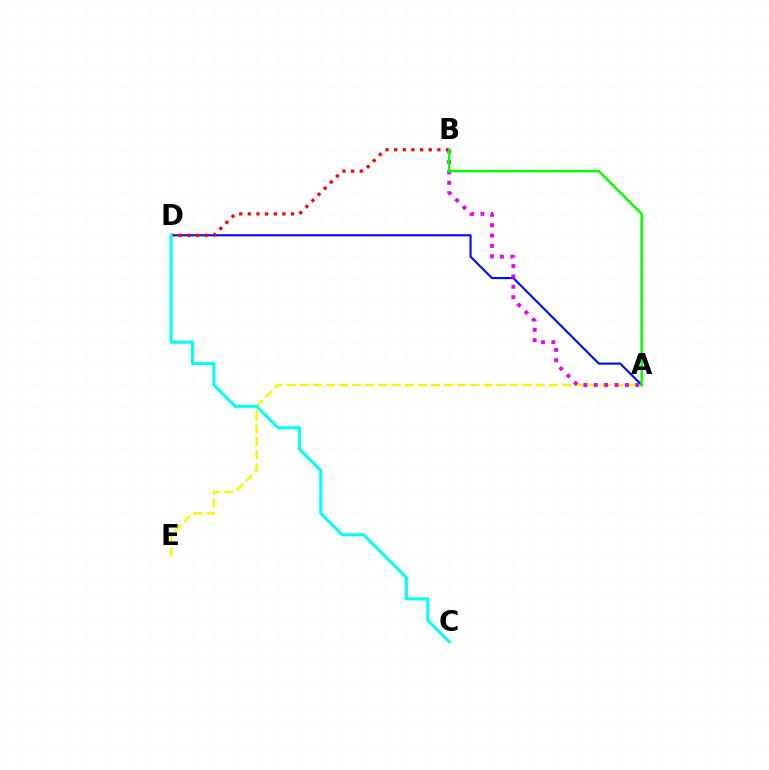{('A', 'D'): [{'color': '#0010ff', 'line_style': 'solid', 'thickness': 1.56}], ('B', 'D'): [{'color': '#ff0000', 'line_style': 'dotted', 'thickness': 2.35}], ('A', 'E'): [{'color': '#fcf500', 'line_style': 'dashed', 'thickness': 1.78}], ('C', 'D'): [{'color': '#00fff6', 'line_style': 'solid', 'thickness': 2.19}], ('A', 'B'): [{'color': '#ee00ff', 'line_style': 'dotted', 'thickness': 2.82}, {'color': '#08ff00', 'line_style': 'solid', 'thickness': 1.82}]}